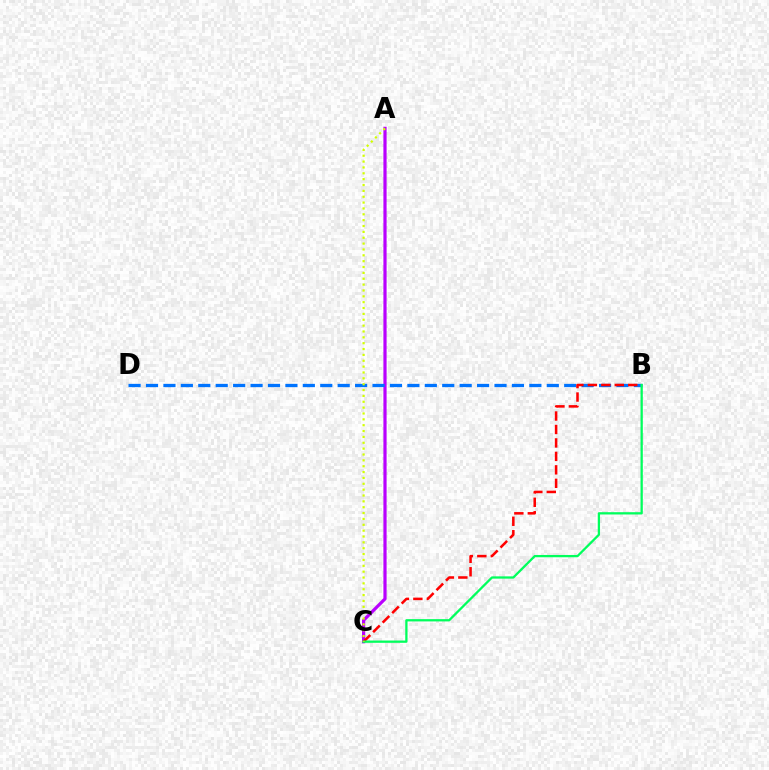{('A', 'C'): [{'color': '#b900ff', 'line_style': 'solid', 'thickness': 2.3}, {'color': '#d1ff00', 'line_style': 'dotted', 'thickness': 1.59}], ('B', 'D'): [{'color': '#0074ff', 'line_style': 'dashed', 'thickness': 2.37}], ('B', 'C'): [{'color': '#ff0000', 'line_style': 'dashed', 'thickness': 1.83}, {'color': '#00ff5c', 'line_style': 'solid', 'thickness': 1.64}]}